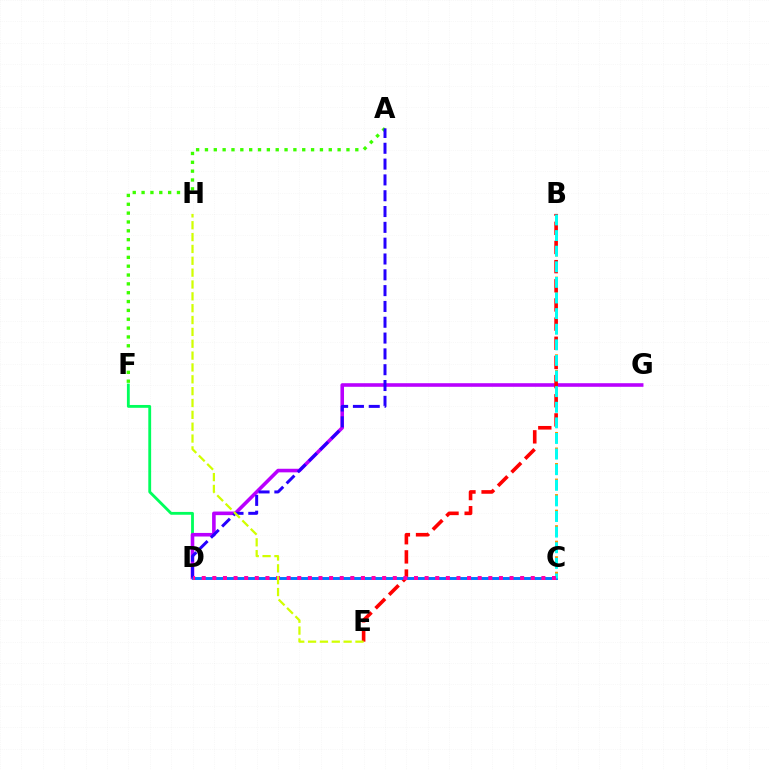{('D', 'F'): [{'color': '#00ff5c', 'line_style': 'solid', 'thickness': 2.04}], ('D', 'G'): [{'color': '#b900ff', 'line_style': 'solid', 'thickness': 2.58}], ('A', 'F'): [{'color': '#3dff00', 'line_style': 'dotted', 'thickness': 2.4}], ('B', 'C'): [{'color': '#ff9400', 'line_style': 'dashed', 'thickness': 2.11}, {'color': '#00fff6', 'line_style': 'dashed', 'thickness': 2.12}], ('B', 'E'): [{'color': '#ff0000', 'line_style': 'dashed', 'thickness': 2.6}], ('C', 'D'): [{'color': '#0074ff', 'line_style': 'solid', 'thickness': 2.1}, {'color': '#ff00ac', 'line_style': 'dotted', 'thickness': 2.88}], ('A', 'D'): [{'color': '#2500ff', 'line_style': 'dashed', 'thickness': 2.15}], ('E', 'H'): [{'color': '#d1ff00', 'line_style': 'dashed', 'thickness': 1.61}]}